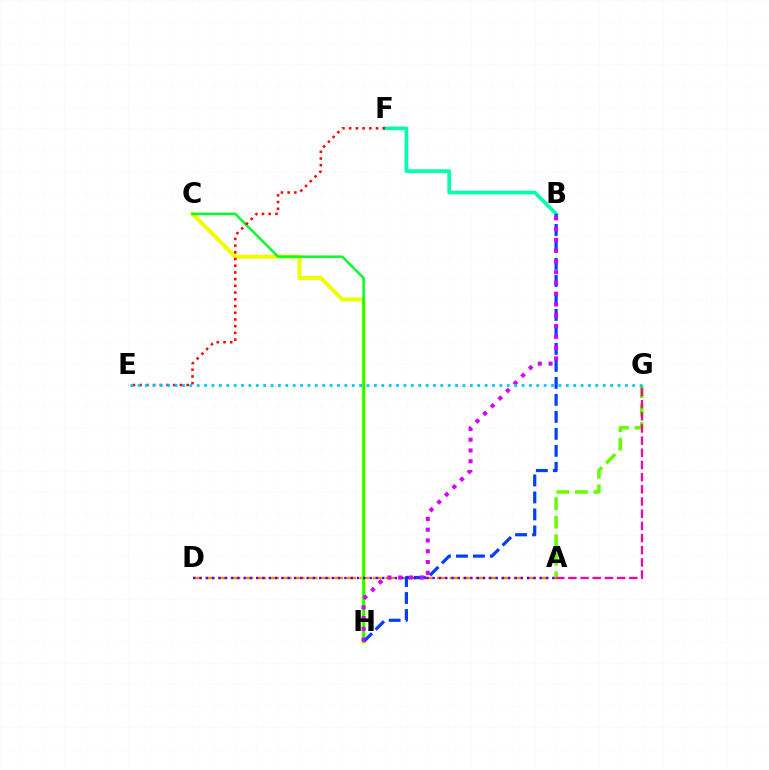{('A', 'D'): [{'color': '#ff8800', 'line_style': 'dashed', 'thickness': 1.74}, {'color': '#4f00ff', 'line_style': 'dotted', 'thickness': 1.71}], ('A', 'G'): [{'color': '#66ff00', 'line_style': 'dashed', 'thickness': 2.52}, {'color': '#ff00a0', 'line_style': 'dashed', 'thickness': 1.65}], ('B', 'F'): [{'color': '#00ffaf', 'line_style': 'solid', 'thickness': 2.64}], ('C', 'H'): [{'color': '#eeff00', 'line_style': 'solid', 'thickness': 2.88}, {'color': '#00ff27', 'line_style': 'solid', 'thickness': 1.79}], ('B', 'H'): [{'color': '#003fff', 'line_style': 'dashed', 'thickness': 2.31}, {'color': '#d600ff', 'line_style': 'dotted', 'thickness': 2.93}], ('E', 'F'): [{'color': '#ff0000', 'line_style': 'dotted', 'thickness': 1.82}], ('E', 'G'): [{'color': '#00c7ff', 'line_style': 'dotted', 'thickness': 2.01}]}